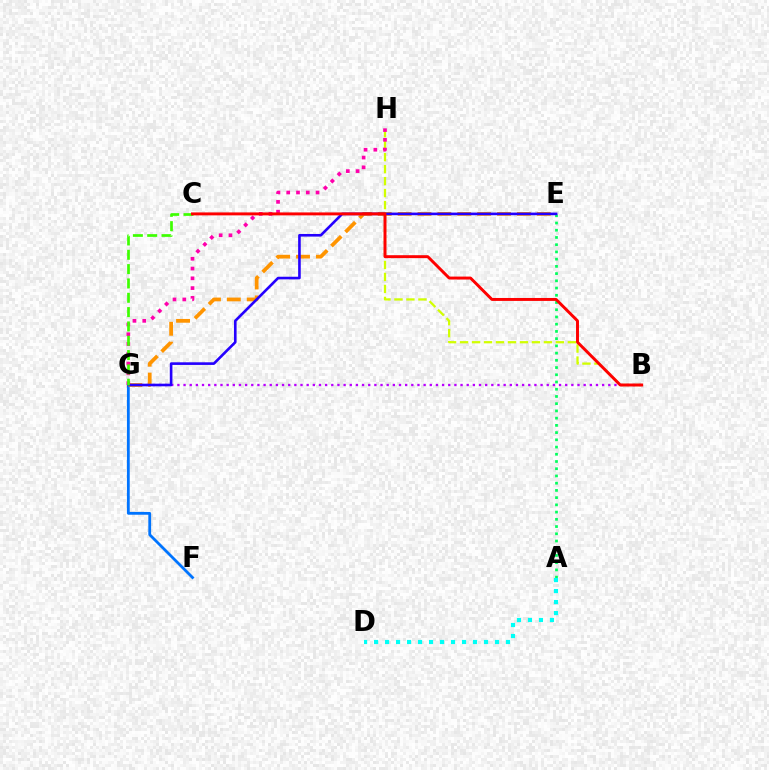{('B', 'G'): [{'color': '#b900ff', 'line_style': 'dotted', 'thickness': 1.67}], ('A', 'E'): [{'color': '#00ff5c', 'line_style': 'dotted', 'thickness': 1.96}], ('F', 'G'): [{'color': '#0074ff', 'line_style': 'solid', 'thickness': 2.01}], ('E', 'G'): [{'color': '#ff9400', 'line_style': 'dashed', 'thickness': 2.7}, {'color': '#2500ff', 'line_style': 'solid', 'thickness': 1.89}], ('B', 'H'): [{'color': '#d1ff00', 'line_style': 'dashed', 'thickness': 1.63}], ('G', 'H'): [{'color': '#ff00ac', 'line_style': 'dotted', 'thickness': 2.66}], ('C', 'G'): [{'color': '#3dff00', 'line_style': 'dashed', 'thickness': 1.95}], ('A', 'D'): [{'color': '#00fff6', 'line_style': 'dotted', 'thickness': 2.99}], ('B', 'C'): [{'color': '#ff0000', 'line_style': 'solid', 'thickness': 2.12}]}